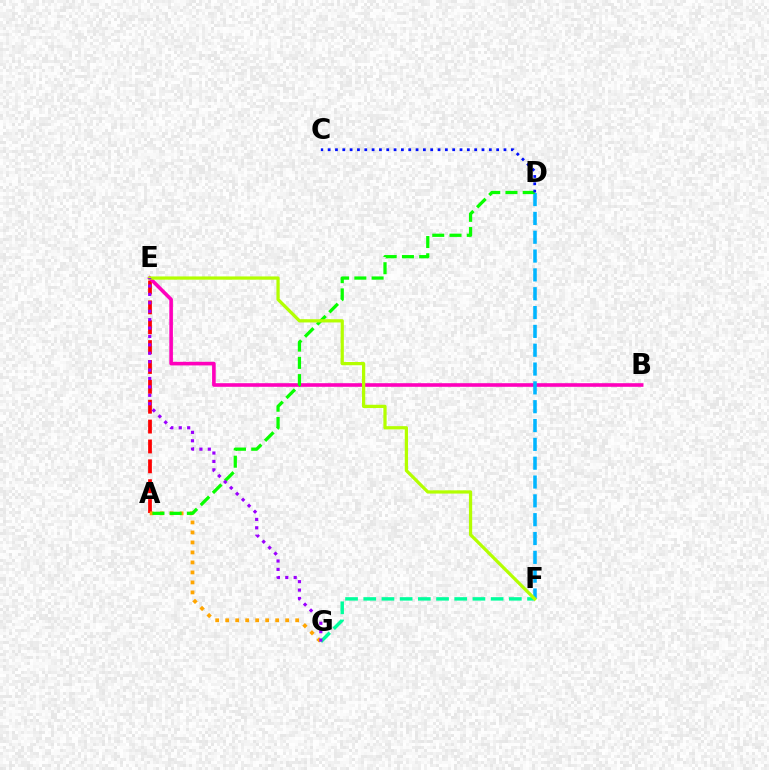{('A', 'E'): [{'color': '#ff0000', 'line_style': 'dashed', 'thickness': 2.7}], ('F', 'G'): [{'color': '#00ff9d', 'line_style': 'dashed', 'thickness': 2.47}], ('B', 'E'): [{'color': '#ff00bd', 'line_style': 'solid', 'thickness': 2.6}], ('A', 'G'): [{'color': '#ffa500', 'line_style': 'dotted', 'thickness': 2.72}], ('D', 'F'): [{'color': '#00b5ff', 'line_style': 'dashed', 'thickness': 2.56}], ('A', 'D'): [{'color': '#08ff00', 'line_style': 'dashed', 'thickness': 2.34}], ('E', 'F'): [{'color': '#b3ff00', 'line_style': 'solid', 'thickness': 2.34}], ('C', 'D'): [{'color': '#0010ff', 'line_style': 'dotted', 'thickness': 1.99}], ('E', 'G'): [{'color': '#9b00ff', 'line_style': 'dotted', 'thickness': 2.28}]}